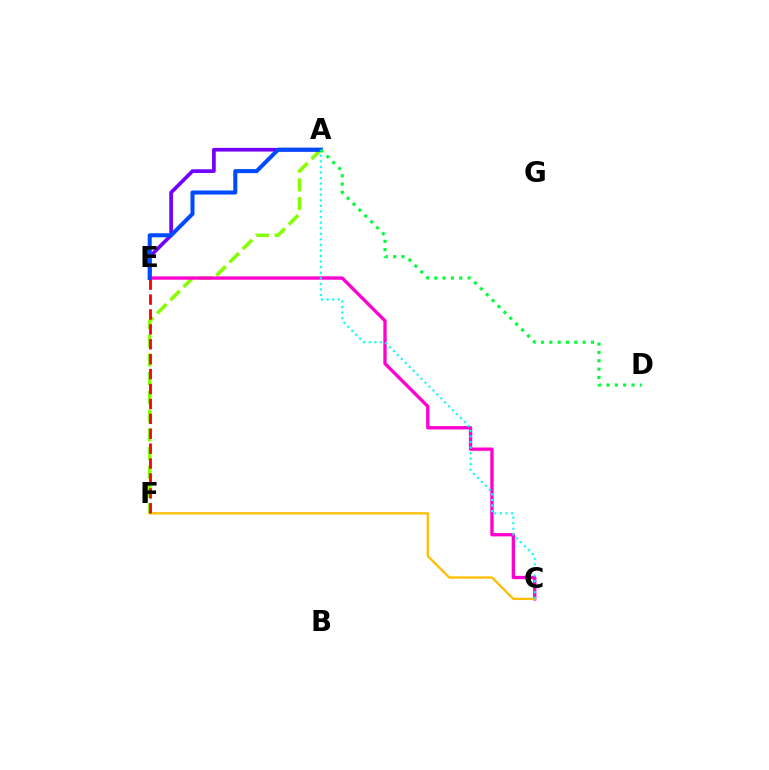{('A', 'F'): [{'color': '#84ff00', 'line_style': 'dashed', 'thickness': 2.54}], ('A', 'E'): [{'color': '#7200ff', 'line_style': 'solid', 'thickness': 2.65}, {'color': '#004bff', 'line_style': 'solid', 'thickness': 2.9}], ('C', 'E'): [{'color': '#ff00cf', 'line_style': 'solid', 'thickness': 2.39}], ('C', 'F'): [{'color': '#ffbd00', 'line_style': 'solid', 'thickness': 1.65}], ('A', 'C'): [{'color': '#00fff6', 'line_style': 'dotted', 'thickness': 1.51}], ('A', 'D'): [{'color': '#00ff39', 'line_style': 'dotted', 'thickness': 2.26}], ('E', 'F'): [{'color': '#ff0000', 'line_style': 'dashed', 'thickness': 2.03}]}